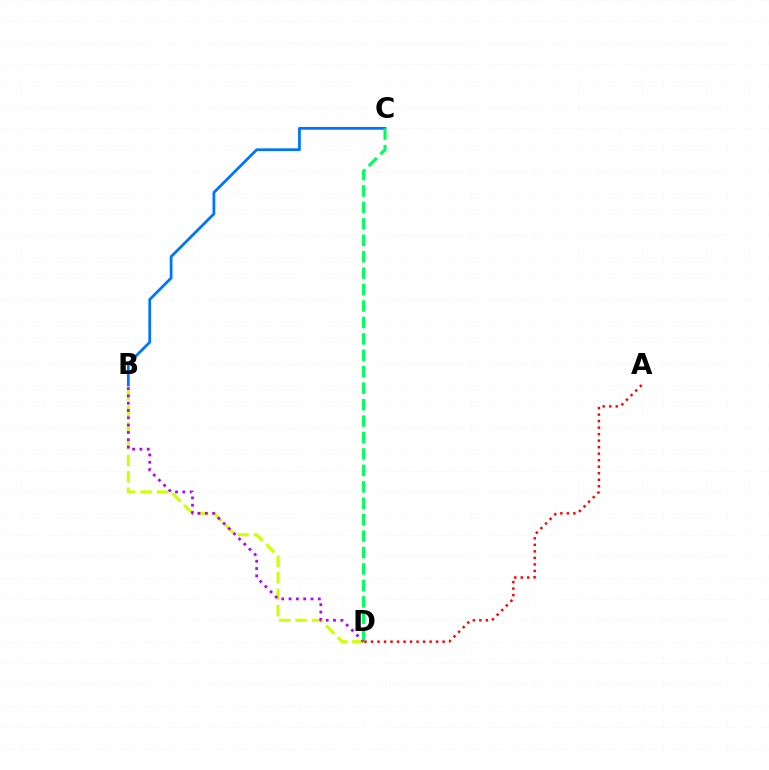{('B', 'D'): [{'color': '#d1ff00', 'line_style': 'dashed', 'thickness': 2.23}, {'color': '#b900ff', 'line_style': 'dotted', 'thickness': 1.99}], ('B', 'C'): [{'color': '#0074ff', 'line_style': 'solid', 'thickness': 1.99}], ('C', 'D'): [{'color': '#00ff5c', 'line_style': 'dashed', 'thickness': 2.23}], ('A', 'D'): [{'color': '#ff0000', 'line_style': 'dotted', 'thickness': 1.77}]}